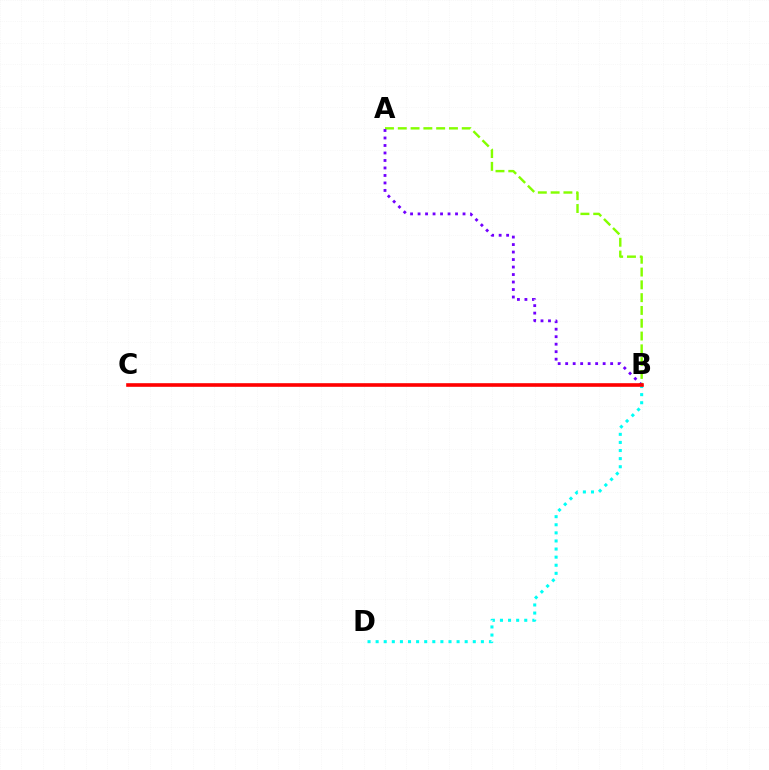{('A', 'B'): [{'color': '#84ff00', 'line_style': 'dashed', 'thickness': 1.74}, {'color': '#7200ff', 'line_style': 'dotted', 'thickness': 2.04}], ('B', 'D'): [{'color': '#00fff6', 'line_style': 'dotted', 'thickness': 2.2}], ('B', 'C'): [{'color': '#ff0000', 'line_style': 'solid', 'thickness': 2.6}]}